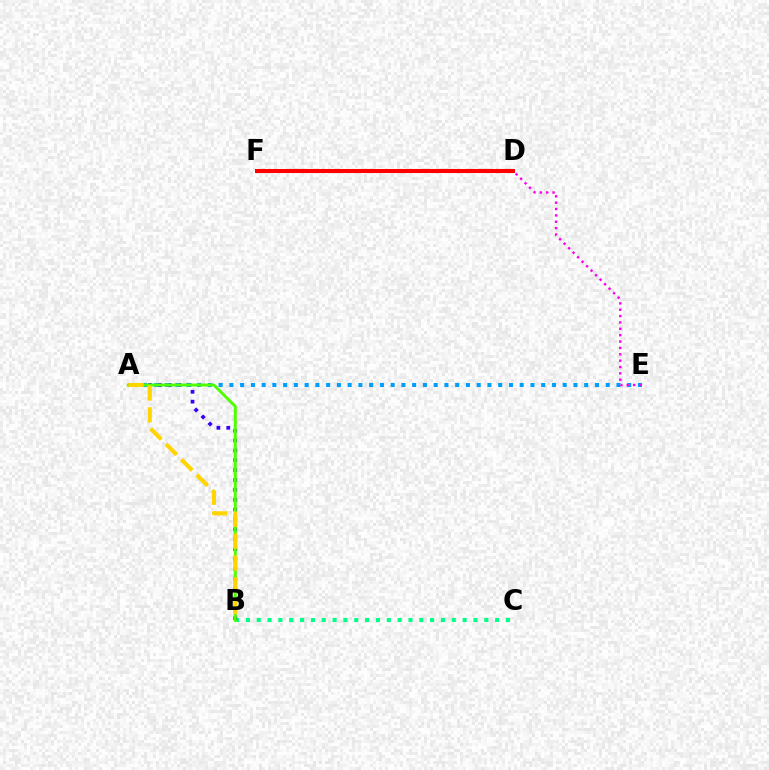{('B', 'C'): [{'color': '#00ff86', 'line_style': 'dotted', 'thickness': 2.94}], ('A', 'B'): [{'color': '#3700ff', 'line_style': 'dotted', 'thickness': 2.68}, {'color': '#4fff00', 'line_style': 'solid', 'thickness': 2.13}, {'color': '#ffd500', 'line_style': 'dashed', 'thickness': 2.96}], ('A', 'E'): [{'color': '#009eff', 'line_style': 'dotted', 'thickness': 2.92}], ('D', 'F'): [{'color': '#ff0000', 'line_style': 'solid', 'thickness': 2.92}], ('D', 'E'): [{'color': '#ff00ed', 'line_style': 'dotted', 'thickness': 1.73}]}